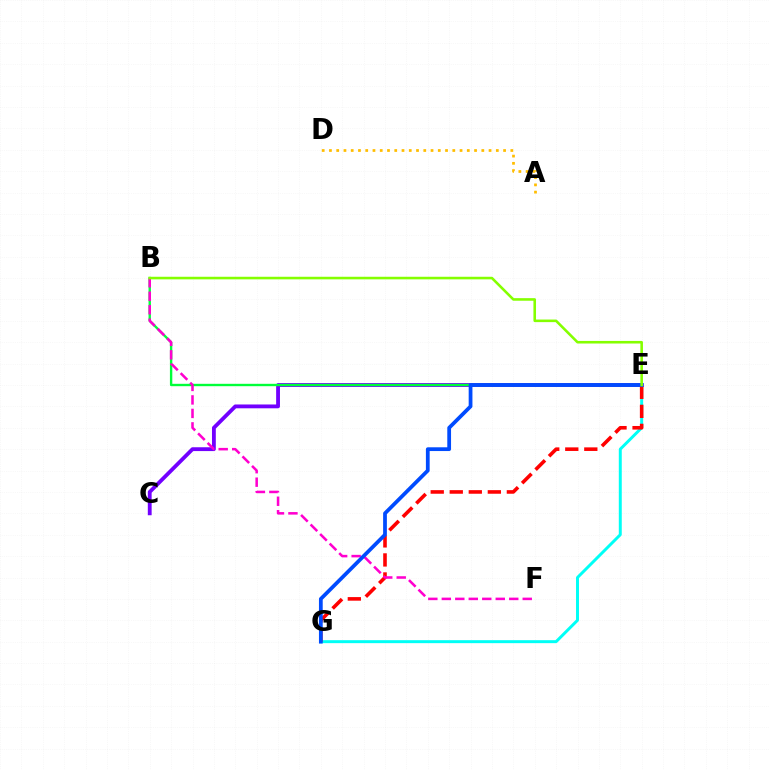{('E', 'G'): [{'color': '#00fff6', 'line_style': 'solid', 'thickness': 2.13}, {'color': '#ff0000', 'line_style': 'dashed', 'thickness': 2.59}, {'color': '#004bff', 'line_style': 'solid', 'thickness': 2.71}], ('C', 'E'): [{'color': '#7200ff', 'line_style': 'solid', 'thickness': 2.75}], ('B', 'E'): [{'color': '#00ff39', 'line_style': 'solid', 'thickness': 1.71}, {'color': '#84ff00', 'line_style': 'solid', 'thickness': 1.86}], ('A', 'D'): [{'color': '#ffbd00', 'line_style': 'dotted', 'thickness': 1.97}], ('B', 'F'): [{'color': '#ff00cf', 'line_style': 'dashed', 'thickness': 1.83}]}